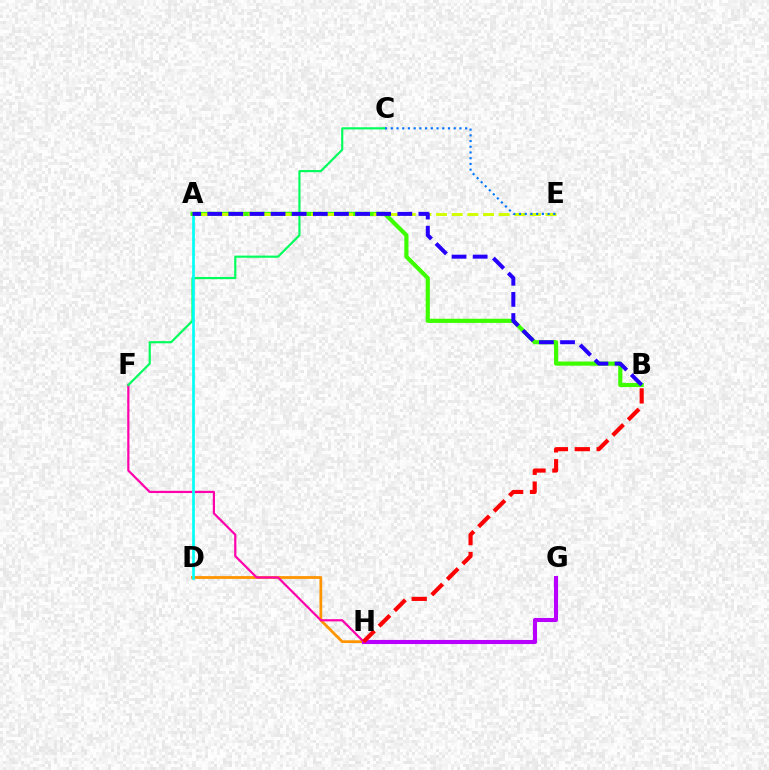{('D', 'H'): [{'color': '#ff9400', 'line_style': 'solid', 'thickness': 2.0}], ('G', 'H'): [{'color': '#b900ff', 'line_style': 'solid', 'thickness': 2.95}], ('F', 'H'): [{'color': '#ff00ac', 'line_style': 'solid', 'thickness': 1.59}], ('C', 'F'): [{'color': '#00ff5c', 'line_style': 'solid', 'thickness': 1.56}], ('A', 'D'): [{'color': '#00fff6', 'line_style': 'solid', 'thickness': 1.92}], ('A', 'B'): [{'color': '#3dff00', 'line_style': 'solid', 'thickness': 3.0}, {'color': '#2500ff', 'line_style': 'dashed', 'thickness': 2.87}], ('A', 'E'): [{'color': '#d1ff00', 'line_style': 'dashed', 'thickness': 2.12}], ('B', 'H'): [{'color': '#ff0000', 'line_style': 'dashed', 'thickness': 2.97}], ('C', 'E'): [{'color': '#0074ff', 'line_style': 'dotted', 'thickness': 1.55}]}